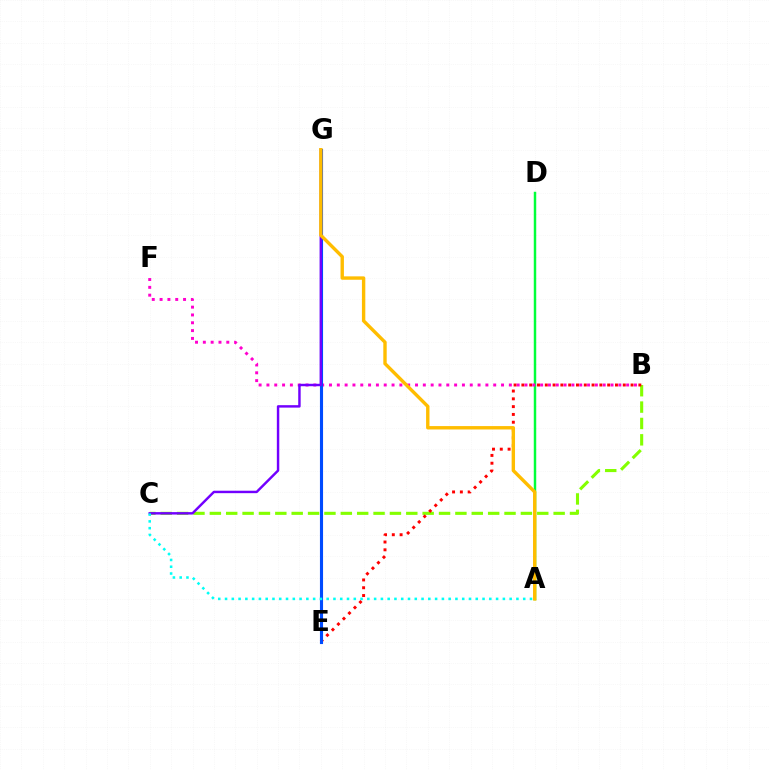{('A', 'D'): [{'color': '#00ff39', 'line_style': 'solid', 'thickness': 1.77}], ('B', 'C'): [{'color': '#84ff00', 'line_style': 'dashed', 'thickness': 2.22}], ('B', 'E'): [{'color': '#ff0000', 'line_style': 'dotted', 'thickness': 2.12}], ('B', 'F'): [{'color': '#ff00cf', 'line_style': 'dotted', 'thickness': 2.12}], ('E', 'G'): [{'color': '#004bff', 'line_style': 'solid', 'thickness': 2.24}], ('C', 'G'): [{'color': '#7200ff', 'line_style': 'solid', 'thickness': 1.76}], ('A', 'G'): [{'color': '#ffbd00', 'line_style': 'solid', 'thickness': 2.44}], ('A', 'C'): [{'color': '#00fff6', 'line_style': 'dotted', 'thickness': 1.84}]}